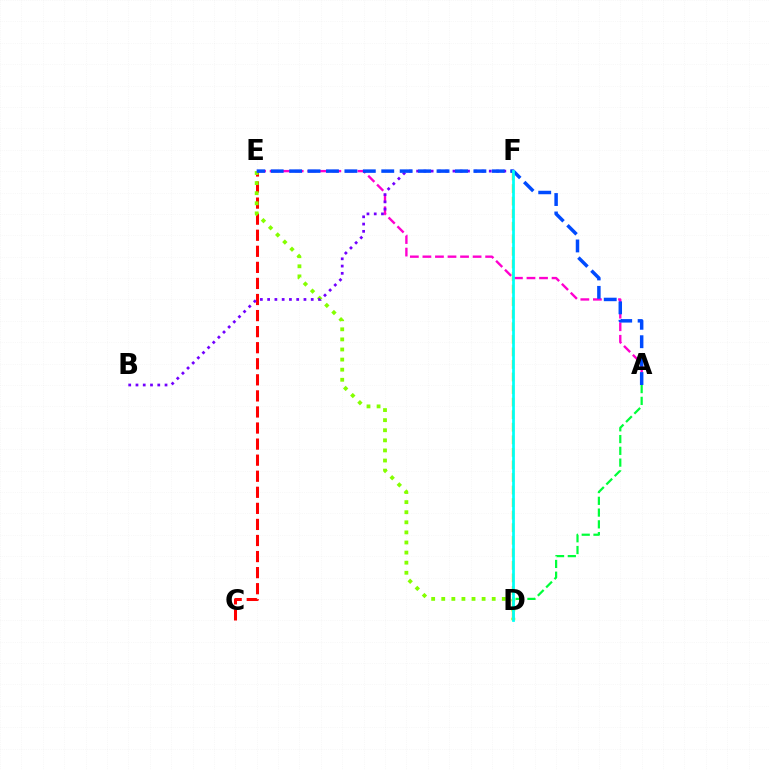{('C', 'E'): [{'color': '#ff0000', 'line_style': 'dashed', 'thickness': 2.18}], ('A', 'E'): [{'color': '#ff00cf', 'line_style': 'dashed', 'thickness': 1.7}, {'color': '#004bff', 'line_style': 'dashed', 'thickness': 2.5}], ('A', 'D'): [{'color': '#00ff39', 'line_style': 'dashed', 'thickness': 1.6}], ('D', 'E'): [{'color': '#84ff00', 'line_style': 'dotted', 'thickness': 2.74}], ('D', 'F'): [{'color': '#ffbd00', 'line_style': 'dashed', 'thickness': 1.71}, {'color': '#00fff6', 'line_style': 'solid', 'thickness': 1.97}], ('B', 'F'): [{'color': '#7200ff', 'line_style': 'dotted', 'thickness': 1.97}]}